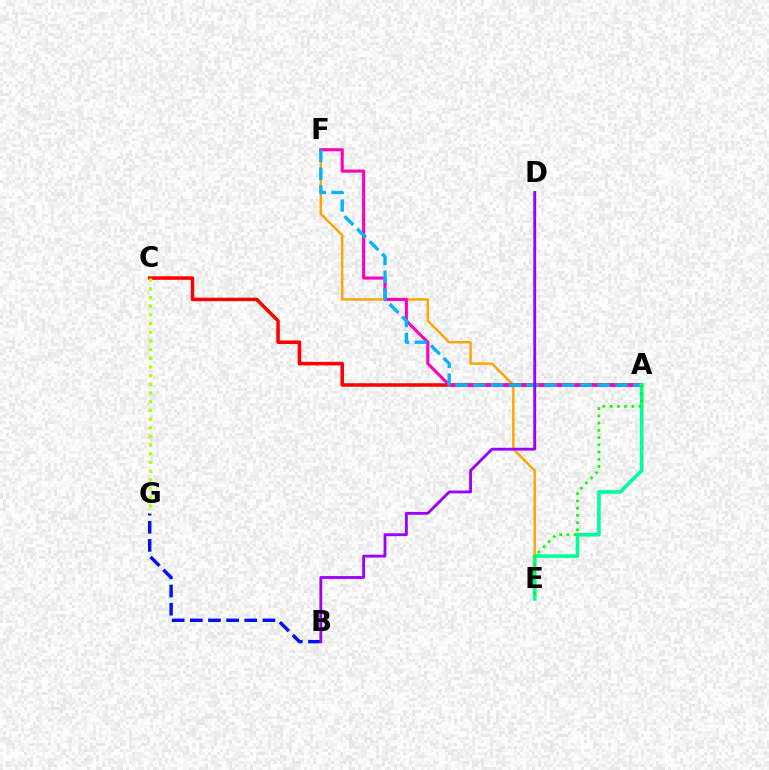{('B', 'G'): [{'color': '#0010ff', 'line_style': 'dashed', 'thickness': 2.47}], ('E', 'F'): [{'color': '#ffa500', 'line_style': 'solid', 'thickness': 1.75}], ('A', 'C'): [{'color': '#ff0000', 'line_style': 'solid', 'thickness': 2.54}], ('A', 'F'): [{'color': '#ff00bd', 'line_style': 'solid', 'thickness': 2.23}, {'color': '#00b5ff', 'line_style': 'dashed', 'thickness': 2.41}], ('A', 'E'): [{'color': '#00ff9d', 'line_style': 'solid', 'thickness': 2.62}, {'color': '#08ff00', 'line_style': 'dotted', 'thickness': 1.96}], ('C', 'G'): [{'color': '#b3ff00', 'line_style': 'dotted', 'thickness': 2.36}], ('B', 'D'): [{'color': '#9b00ff', 'line_style': 'solid', 'thickness': 2.04}]}